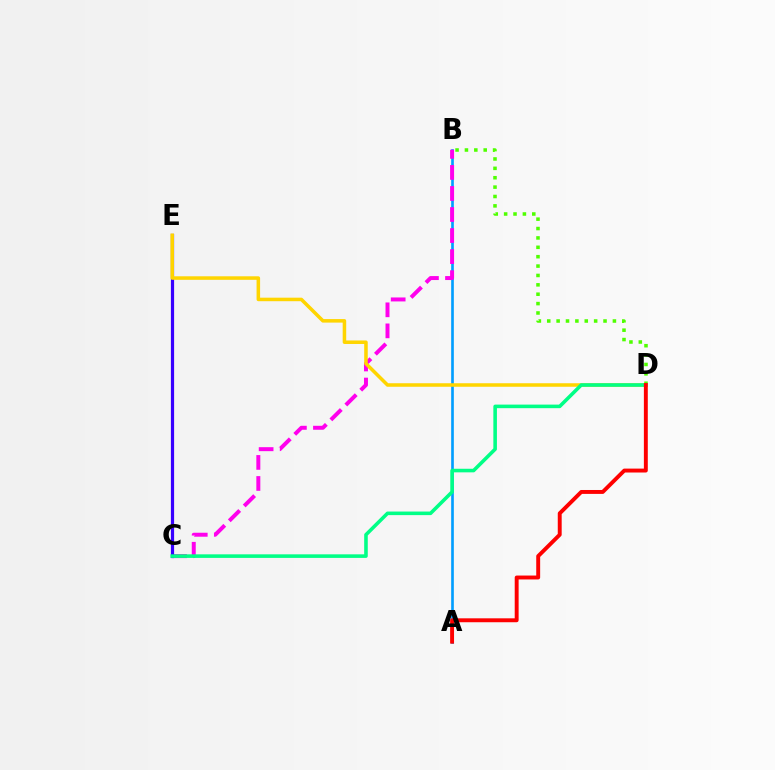{('A', 'B'): [{'color': '#009eff', 'line_style': 'solid', 'thickness': 1.91}], ('B', 'C'): [{'color': '#ff00ed', 'line_style': 'dashed', 'thickness': 2.86}], ('B', 'D'): [{'color': '#4fff00', 'line_style': 'dotted', 'thickness': 2.55}], ('C', 'E'): [{'color': '#3700ff', 'line_style': 'solid', 'thickness': 2.31}], ('D', 'E'): [{'color': '#ffd500', 'line_style': 'solid', 'thickness': 2.54}], ('C', 'D'): [{'color': '#00ff86', 'line_style': 'solid', 'thickness': 2.57}], ('A', 'D'): [{'color': '#ff0000', 'line_style': 'solid', 'thickness': 2.82}]}